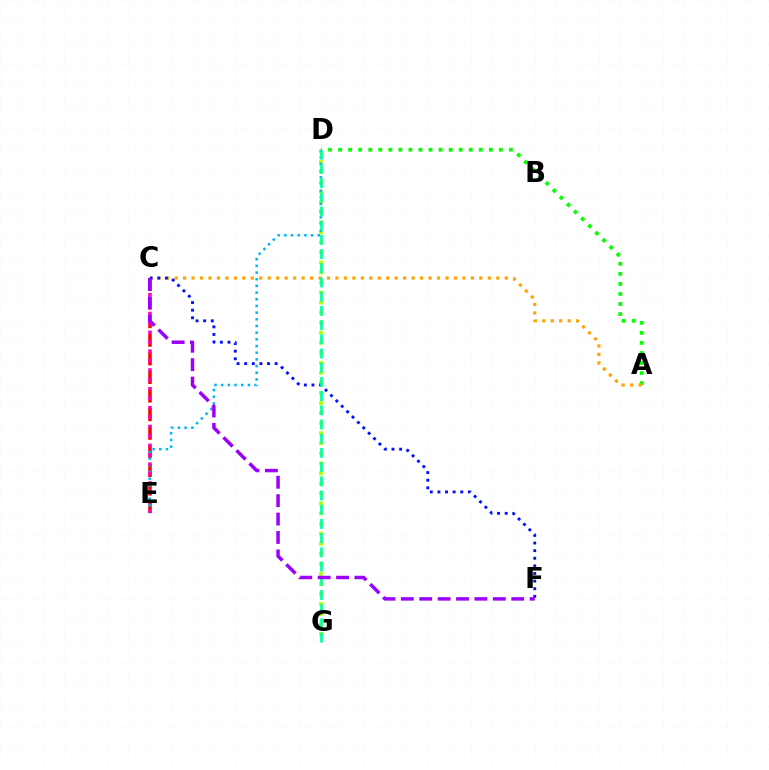{('A', 'D'): [{'color': '#08ff00', 'line_style': 'dotted', 'thickness': 2.73}], ('C', 'E'): [{'color': '#ff0000', 'line_style': 'dashed', 'thickness': 2.53}, {'color': '#ff00bd', 'line_style': 'dotted', 'thickness': 2.56}], ('D', 'G'): [{'color': '#b3ff00', 'line_style': 'dotted', 'thickness': 2.73}, {'color': '#00ff9d', 'line_style': 'dashed', 'thickness': 1.93}], ('A', 'C'): [{'color': '#ffa500', 'line_style': 'dotted', 'thickness': 2.3}], ('C', 'F'): [{'color': '#0010ff', 'line_style': 'dotted', 'thickness': 2.07}, {'color': '#9b00ff', 'line_style': 'dashed', 'thickness': 2.5}], ('D', 'E'): [{'color': '#00b5ff', 'line_style': 'dotted', 'thickness': 1.81}]}